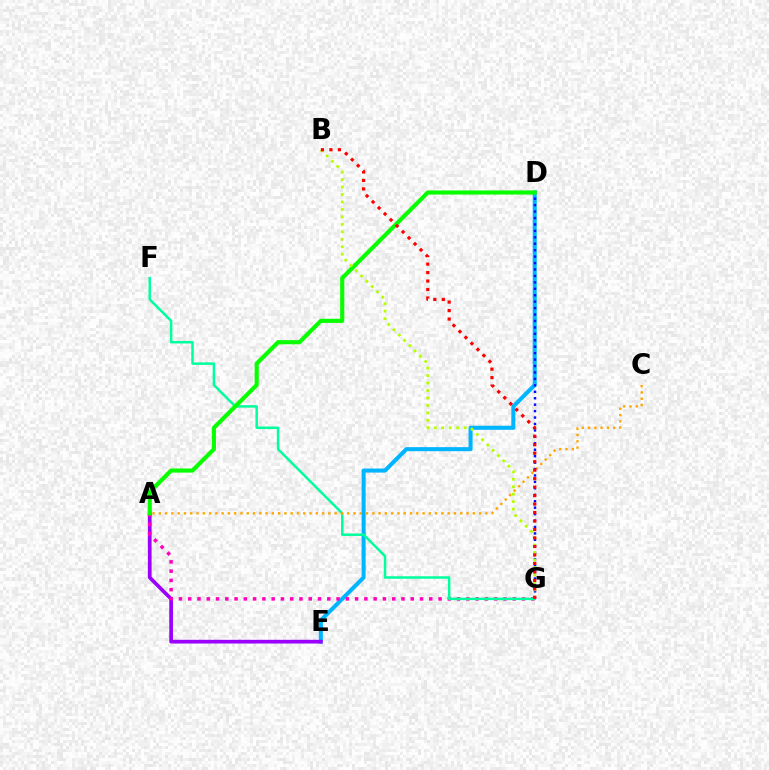{('D', 'E'): [{'color': '#00b5ff', 'line_style': 'solid', 'thickness': 2.92}], ('A', 'E'): [{'color': '#9b00ff', 'line_style': 'solid', 'thickness': 2.67}], ('A', 'G'): [{'color': '#ff00bd', 'line_style': 'dotted', 'thickness': 2.52}], ('F', 'G'): [{'color': '#00ff9d', 'line_style': 'solid', 'thickness': 1.79}], ('A', 'C'): [{'color': '#ffa500', 'line_style': 'dotted', 'thickness': 1.71}], ('D', 'G'): [{'color': '#0010ff', 'line_style': 'dotted', 'thickness': 1.75}], ('A', 'D'): [{'color': '#08ff00', 'line_style': 'solid', 'thickness': 2.98}], ('B', 'G'): [{'color': '#b3ff00', 'line_style': 'dotted', 'thickness': 2.03}, {'color': '#ff0000', 'line_style': 'dotted', 'thickness': 2.3}]}